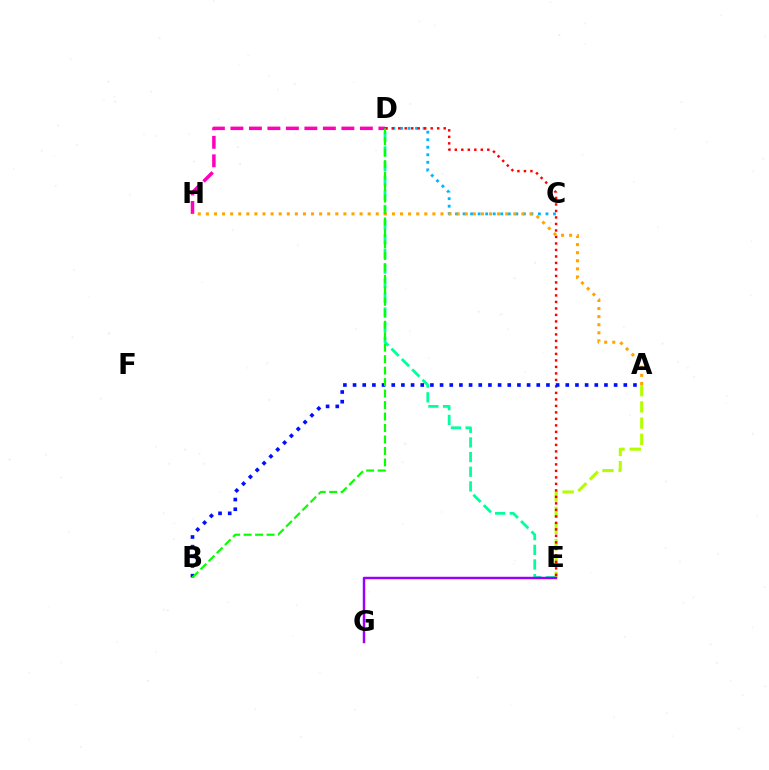{('A', 'E'): [{'color': '#b3ff00', 'line_style': 'dashed', 'thickness': 2.2}], ('C', 'D'): [{'color': '#00b5ff', 'line_style': 'dotted', 'thickness': 2.05}], ('D', 'E'): [{'color': '#ff0000', 'line_style': 'dotted', 'thickness': 1.77}, {'color': '#00ff9d', 'line_style': 'dashed', 'thickness': 1.99}], ('D', 'H'): [{'color': '#ff00bd', 'line_style': 'dashed', 'thickness': 2.51}], ('A', 'B'): [{'color': '#0010ff', 'line_style': 'dotted', 'thickness': 2.63}], ('A', 'H'): [{'color': '#ffa500', 'line_style': 'dotted', 'thickness': 2.2}], ('E', 'G'): [{'color': '#9b00ff', 'line_style': 'solid', 'thickness': 1.77}], ('B', 'D'): [{'color': '#08ff00', 'line_style': 'dashed', 'thickness': 1.56}]}